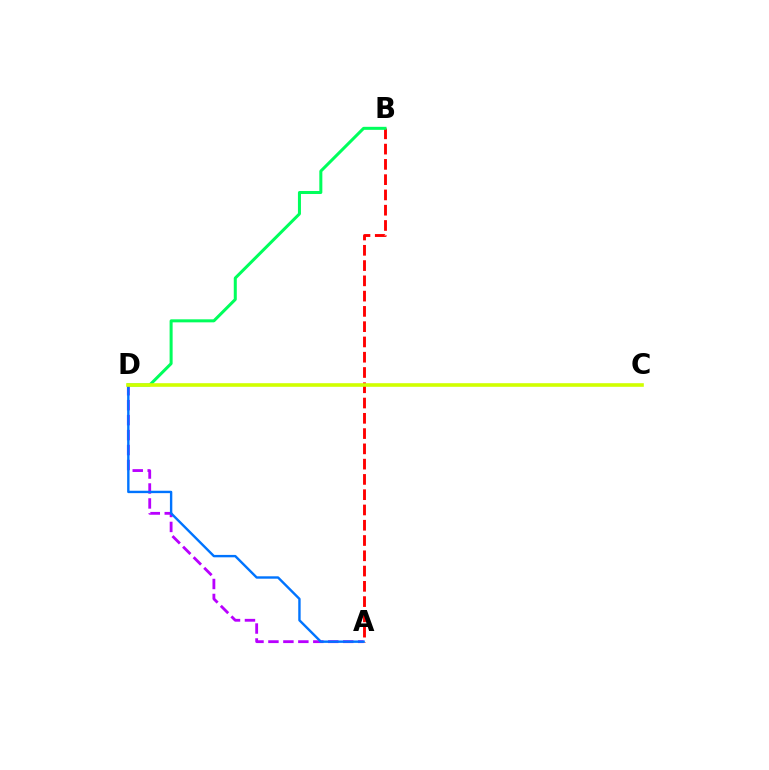{('A', 'B'): [{'color': '#ff0000', 'line_style': 'dashed', 'thickness': 2.07}], ('A', 'D'): [{'color': '#b900ff', 'line_style': 'dashed', 'thickness': 2.03}, {'color': '#0074ff', 'line_style': 'solid', 'thickness': 1.73}], ('B', 'D'): [{'color': '#00ff5c', 'line_style': 'solid', 'thickness': 2.18}], ('C', 'D'): [{'color': '#d1ff00', 'line_style': 'solid', 'thickness': 2.6}]}